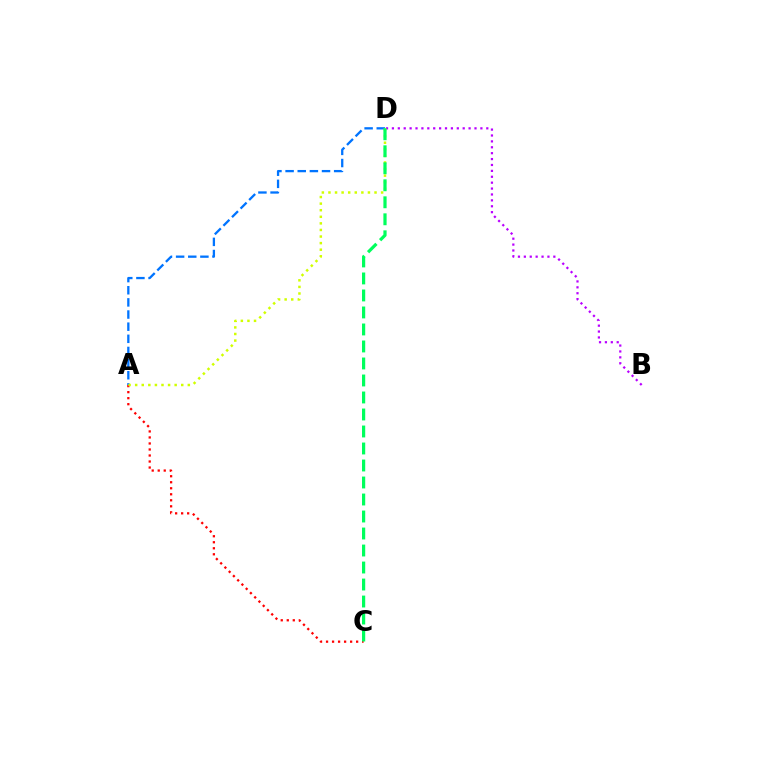{('B', 'D'): [{'color': '#b900ff', 'line_style': 'dotted', 'thickness': 1.6}], ('A', 'D'): [{'color': '#0074ff', 'line_style': 'dashed', 'thickness': 1.65}, {'color': '#d1ff00', 'line_style': 'dotted', 'thickness': 1.79}], ('A', 'C'): [{'color': '#ff0000', 'line_style': 'dotted', 'thickness': 1.63}], ('C', 'D'): [{'color': '#00ff5c', 'line_style': 'dashed', 'thickness': 2.31}]}